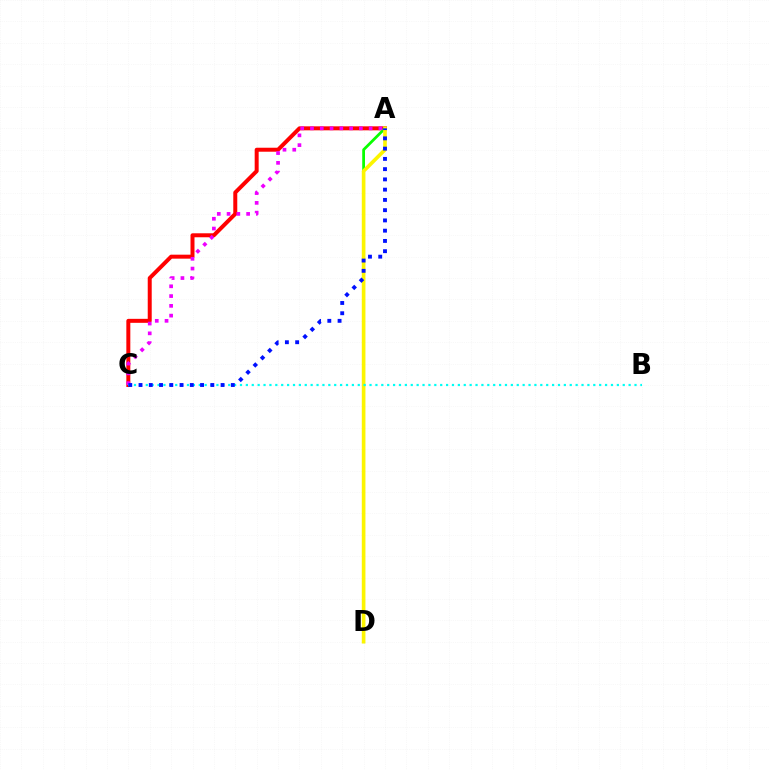{('A', 'C'): [{'color': '#ff0000', 'line_style': 'solid', 'thickness': 2.87}, {'color': '#ee00ff', 'line_style': 'dotted', 'thickness': 2.66}, {'color': '#0010ff', 'line_style': 'dotted', 'thickness': 2.79}], ('A', 'D'): [{'color': '#08ff00', 'line_style': 'solid', 'thickness': 1.99}, {'color': '#fcf500', 'line_style': 'solid', 'thickness': 2.62}], ('B', 'C'): [{'color': '#00fff6', 'line_style': 'dotted', 'thickness': 1.6}]}